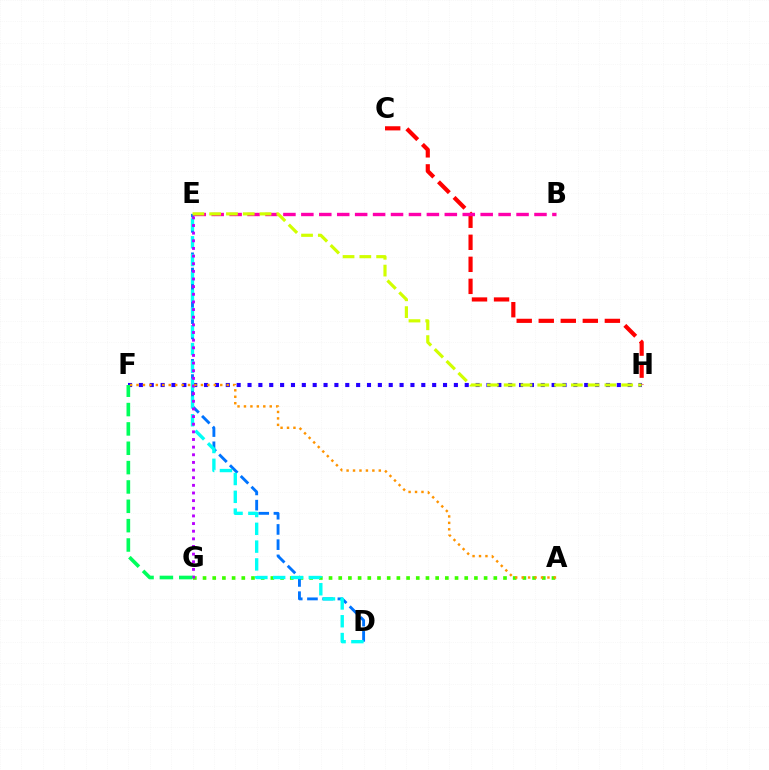{('A', 'G'): [{'color': '#3dff00', 'line_style': 'dotted', 'thickness': 2.63}], ('D', 'E'): [{'color': '#0074ff', 'line_style': 'dashed', 'thickness': 2.07}, {'color': '#00fff6', 'line_style': 'dashed', 'thickness': 2.42}], ('F', 'H'): [{'color': '#2500ff', 'line_style': 'dotted', 'thickness': 2.95}], ('C', 'H'): [{'color': '#ff0000', 'line_style': 'dashed', 'thickness': 2.99}], ('E', 'G'): [{'color': '#b900ff', 'line_style': 'dotted', 'thickness': 2.08}], ('B', 'E'): [{'color': '#ff00ac', 'line_style': 'dashed', 'thickness': 2.44}], ('F', 'G'): [{'color': '#00ff5c', 'line_style': 'dashed', 'thickness': 2.63}], ('E', 'H'): [{'color': '#d1ff00', 'line_style': 'dashed', 'thickness': 2.28}], ('A', 'F'): [{'color': '#ff9400', 'line_style': 'dotted', 'thickness': 1.75}]}